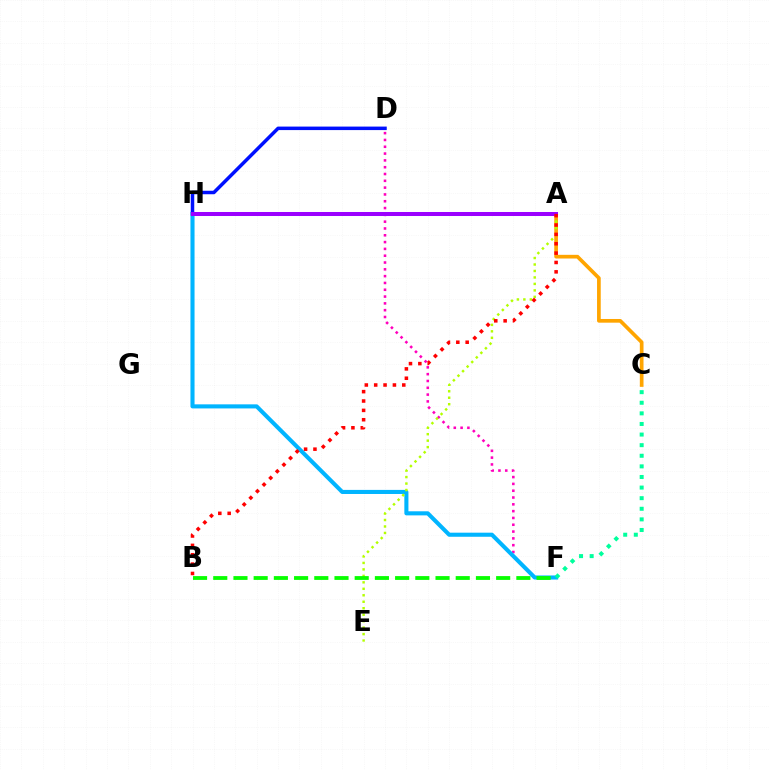{('A', 'C'): [{'color': '#ffa500', 'line_style': 'solid', 'thickness': 2.66}], ('D', 'F'): [{'color': '#ff00bd', 'line_style': 'dotted', 'thickness': 1.85}], ('F', 'H'): [{'color': '#00b5ff', 'line_style': 'solid', 'thickness': 2.94}], ('C', 'F'): [{'color': '#00ff9d', 'line_style': 'dotted', 'thickness': 2.88}], ('A', 'E'): [{'color': '#b3ff00', 'line_style': 'dotted', 'thickness': 1.76}], ('B', 'F'): [{'color': '#08ff00', 'line_style': 'dashed', 'thickness': 2.75}], ('D', 'H'): [{'color': '#0010ff', 'line_style': 'solid', 'thickness': 2.52}], ('A', 'H'): [{'color': '#9b00ff', 'line_style': 'solid', 'thickness': 2.89}], ('A', 'B'): [{'color': '#ff0000', 'line_style': 'dotted', 'thickness': 2.54}]}